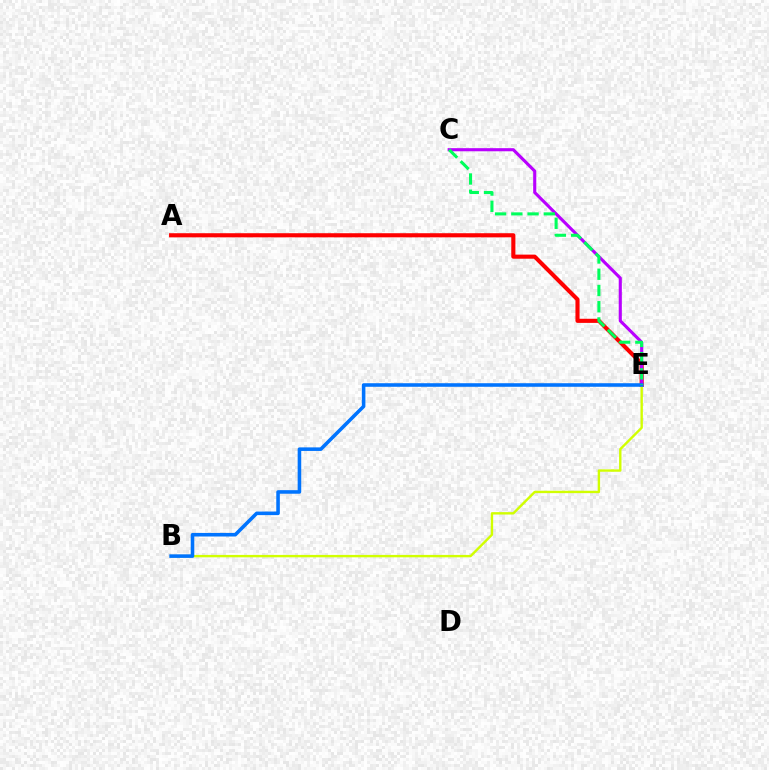{('A', 'E'): [{'color': '#ff0000', 'line_style': 'solid', 'thickness': 2.96}], ('C', 'E'): [{'color': '#b900ff', 'line_style': 'solid', 'thickness': 2.24}, {'color': '#00ff5c', 'line_style': 'dashed', 'thickness': 2.21}], ('B', 'E'): [{'color': '#d1ff00', 'line_style': 'solid', 'thickness': 1.72}, {'color': '#0074ff', 'line_style': 'solid', 'thickness': 2.57}]}